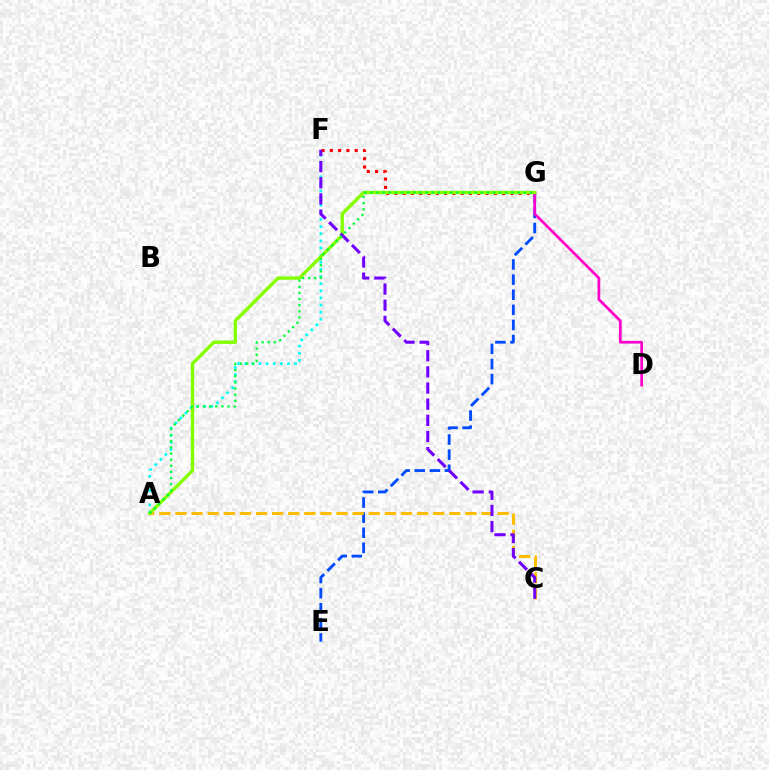{('A', 'F'): [{'color': '#00fff6', 'line_style': 'dotted', 'thickness': 1.94}], ('F', 'G'): [{'color': '#ff0000', 'line_style': 'dotted', 'thickness': 2.25}], ('E', 'G'): [{'color': '#004bff', 'line_style': 'dashed', 'thickness': 2.05}], ('A', 'C'): [{'color': '#ffbd00', 'line_style': 'dashed', 'thickness': 2.19}], ('D', 'G'): [{'color': '#ff00cf', 'line_style': 'solid', 'thickness': 1.96}], ('A', 'G'): [{'color': '#84ff00', 'line_style': 'solid', 'thickness': 2.43}, {'color': '#00ff39', 'line_style': 'dotted', 'thickness': 1.67}], ('C', 'F'): [{'color': '#7200ff', 'line_style': 'dashed', 'thickness': 2.19}]}